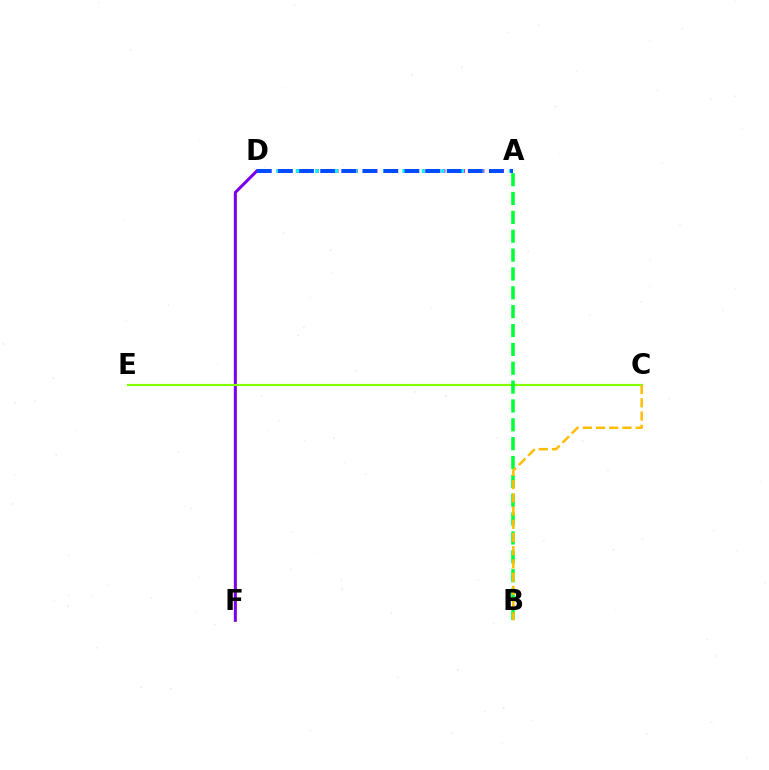{('D', 'F'): [{'color': '#ff0000', 'line_style': 'solid', 'thickness': 1.97}, {'color': '#7200ff', 'line_style': 'solid', 'thickness': 1.98}], ('A', 'D'): [{'color': '#ff00cf', 'line_style': 'dotted', 'thickness': 2.64}, {'color': '#00fff6', 'line_style': 'dotted', 'thickness': 2.63}, {'color': '#004bff', 'line_style': 'dashed', 'thickness': 2.86}], ('C', 'E'): [{'color': '#84ff00', 'line_style': 'solid', 'thickness': 1.56}], ('A', 'B'): [{'color': '#00ff39', 'line_style': 'dashed', 'thickness': 2.56}], ('B', 'C'): [{'color': '#ffbd00', 'line_style': 'dashed', 'thickness': 1.8}]}